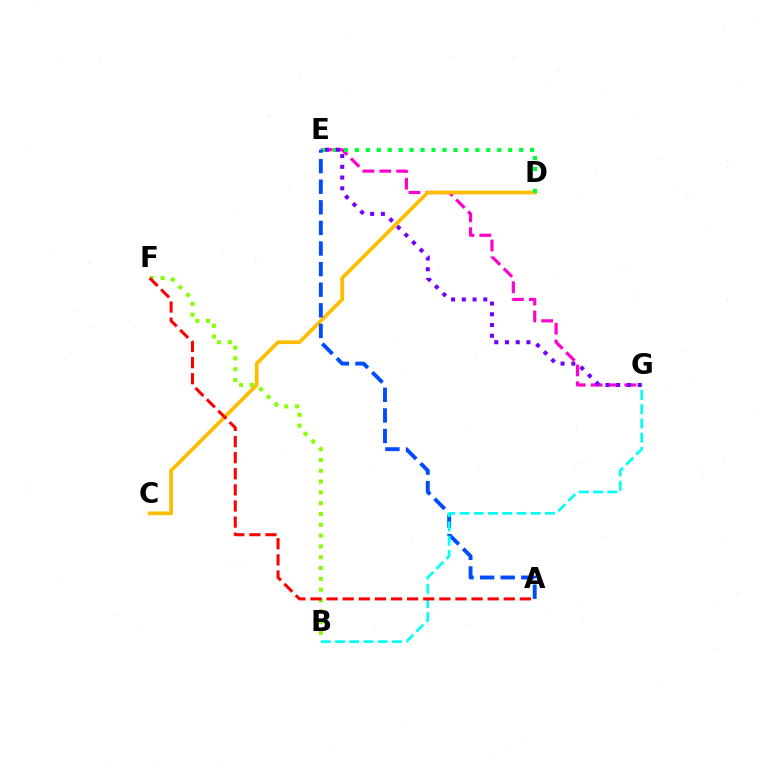{('E', 'G'): [{'color': '#ff00cf', 'line_style': 'dashed', 'thickness': 2.29}, {'color': '#7200ff', 'line_style': 'dotted', 'thickness': 2.92}], ('C', 'D'): [{'color': '#ffbd00', 'line_style': 'solid', 'thickness': 2.7}], ('D', 'E'): [{'color': '#00ff39', 'line_style': 'dotted', 'thickness': 2.98}], ('A', 'E'): [{'color': '#004bff', 'line_style': 'dashed', 'thickness': 2.8}], ('B', 'G'): [{'color': '#00fff6', 'line_style': 'dashed', 'thickness': 1.93}], ('B', 'F'): [{'color': '#84ff00', 'line_style': 'dotted', 'thickness': 2.94}], ('A', 'F'): [{'color': '#ff0000', 'line_style': 'dashed', 'thickness': 2.19}]}